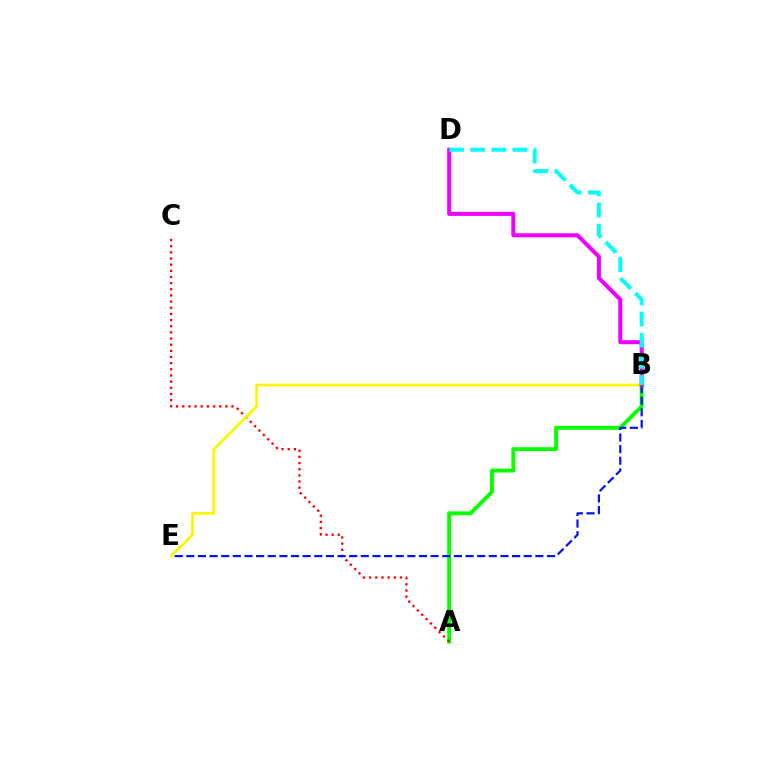{('A', 'B'): [{'color': '#08ff00', 'line_style': 'solid', 'thickness': 2.83}], ('A', 'C'): [{'color': '#ff0000', 'line_style': 'dotted', 'thickness': 1.67}], ('B', 'E'): [{'color': '#0010ff', 'line_style': 'dashed', 'thickness': 1.58}, {'color': '#fcf500', 'line_style': 'solid', 'thickness': 2.0}], ('B', 'D'): [{'color': '#ee00ff', 'line_style': 'solid', 'thickness': 2.91}, {'color': '#00fff6', 'line_style': 'dashed', 'thickness': 2.87}]}